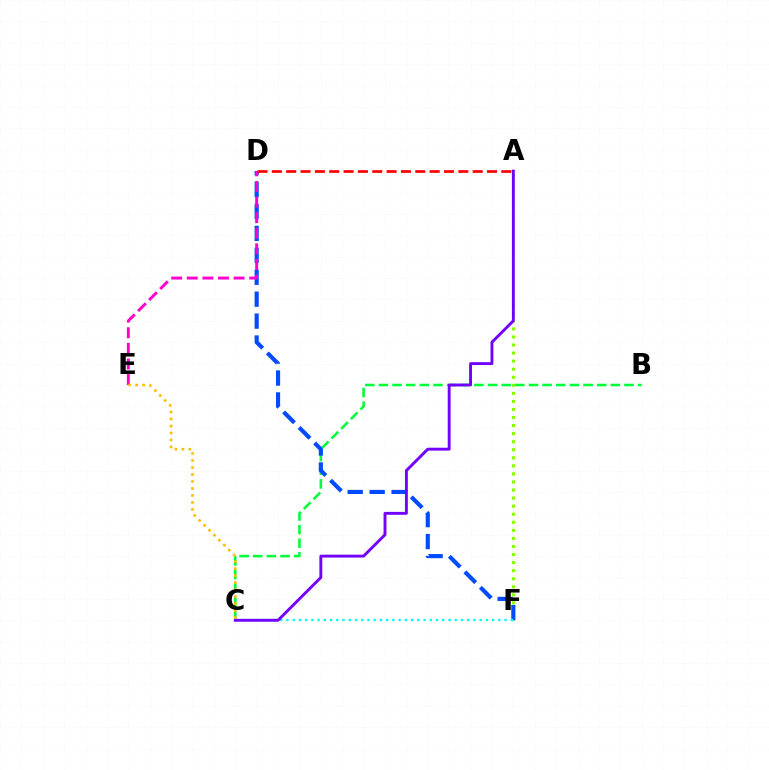{('B', 'C'): [{'color': '#00ff39', 'line_style': 'dashed', 'thickness': 1.85}], ('A', 'F'): [{'color': '#84ff00', 'line_style': 'dotted', 'thickness': 2.19}], ('D', 'F'): [{'color': '#004bff', 'line_style': 'dashed', 'thickness': 2.98}], ('D', 'E'): [{'color': '#ff00cf', 'line_style': 'dashed', 'thickness': 2.12}], ('A', 'D'): [{'color': '#ff0000', 'line_style': 'dashed', 'thickness': 1.95}], ('C', 'F'): [{'color': '#00fff6', 'line_style': 'dotted', 'thickness': 1.69}], ('A', 'C'): [{'color': '#7200ff', 'line_style': 'solid', 'thickness': 2.08}], ('C', 'E'): [{'color': '#ffbd00', 'line_style': 'dotted', 'thickness': 1.9}]}